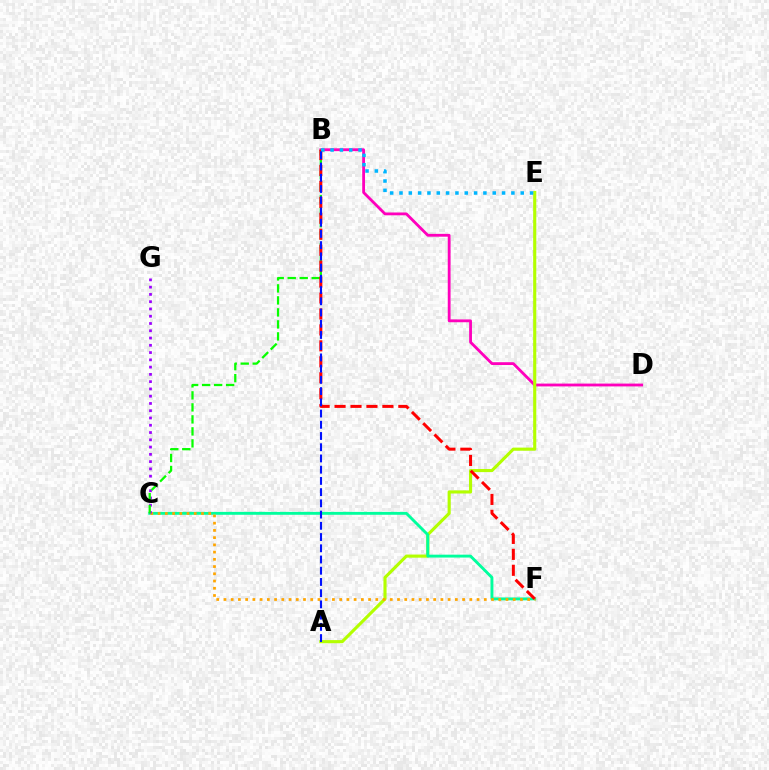{('B', 'D'): [{'color': '#ff00bd', 'line_style': 'solid', 'thickness': 2.03}], ('A', 'E'): [{'color': '#b3ff00', 'line_style': 'solid', 'thickness': 2.24}], ('C', 'F'): [{'color': '#00ff9d', 'line_style': 'solid', 'thickness': 2.08}, {'color': '#ffa500', 'line_style': 'dotted', 'thickness': 1.96}], ('C', 'G'): [{'color': '#9b00ff', 'line_style': 'dotted', 'thickness': 1.98}], ('B', 'C'): [{'color': '#08ff00', 'line_style': 'dashed', 'thickness': 1.63}], ('B', 'F'): [{'color': '#ff0000', 'line_style': 'dashed', 'thickness': 2.17}], ('B', 'E'): [{'color': '#00b5ff', 'line_style': 'dotted', 'thickness': 2.53}], ('A', 'B'): [{'color': '#0010ff', 'line_style': 'dashed', 'thickness': 1.53}]}